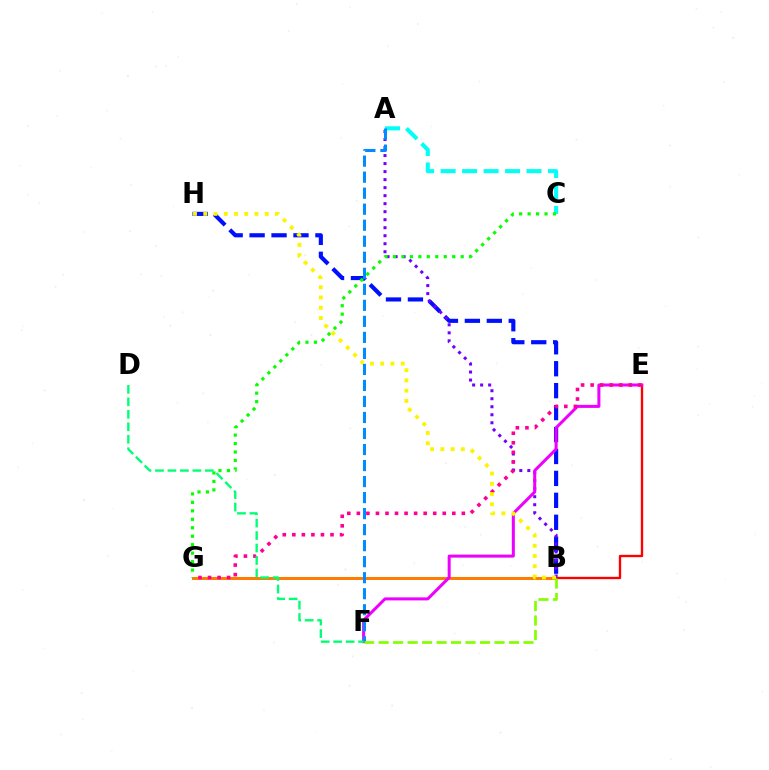{('B', 'G'): [{'color': '#ff7c00', 'line_style': 'solid', 'thickness': 2.16}], ('B', 'H'): [{'color': '#0010ff', 'line_style': 'dashed', 'thickness': 2.98}, {'color': '#fcf500', 'line_style': 'dotted', 'thickness': 2.78}], ('B', 'E'): [{'color': '#ff0000', 'line_style': 'solid', 'thickness': 1.69}], ('A', 'B'): [{'color': '#7200ff', 'line_style': 'dotted', 'thickness': 2.18}], ('A', 'C'): [{'color': '#00fff6', 'line_style': 'dashed', 'thickness': 2.92}], ('E', 'F'): [{'color': '#ee00ff', 'line_style': 'solid', 'thickness': 2.17}], ('E', 'G'): [{'color': '#ff0094', 'line_style': 'dotted', 'thickness': 2.59}], ('C', 'G'): [{'color': '#08ff00', 'line_style': 'dotted', 'thickness': 2.3}], ('A', 'F'): [{'color': '#008cff', 'line_style': 'dashed', 'thickness': 2.18}], ('B', 'F'): [{'color': '#84ff00', 'line_style': 'dashed', 'thickness': 1.97}], ('D', 'F'): [{'color': '#00ff74', 'line_style': 'dashed', 'thickness': 1.69}]}